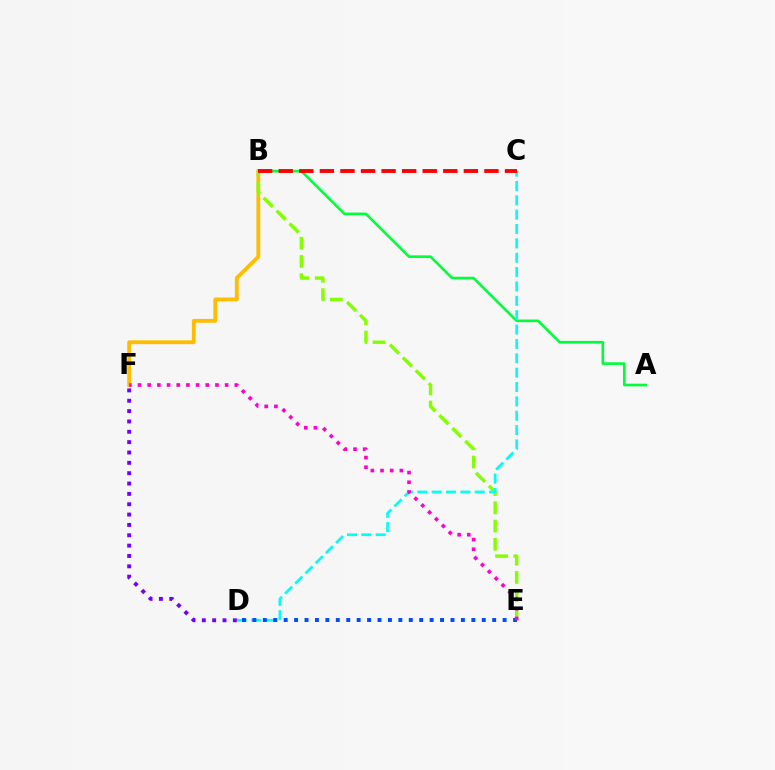{('A', 'B'): [{'color': '#00ff39', 'line_style': 'solid', 'thickness': 1.9}], ('B', 'F'): [{'color': '#ffbd00', 'line_style': 'solid', 'thickness': 2.75}], ('B', 'E'): [{'color': '#84ff00', 'line_style': 'dashed', 'thickness': 2.48}], ('C', 'D'): [{'color': '#00fff6', 'line_style': 'dashed', 'thickness': 1.95}], ('D', 'E'): [{'color': '#004bff', 'line_style': 'dotted', 'thickness': 2.83}], ('D', 'F'): [{'color': '#7200ff', 'line_style': 'dotted', 'thickness': 2.81}], ('B', 'C'): [{'color': '#ff0000', 'line_style': 'dashed', 'thickness': 2.79}], ('E', 'F'): [{'color': '#ff00cf', 'line_style': 'dotted', 'thickness': 2.63}]}